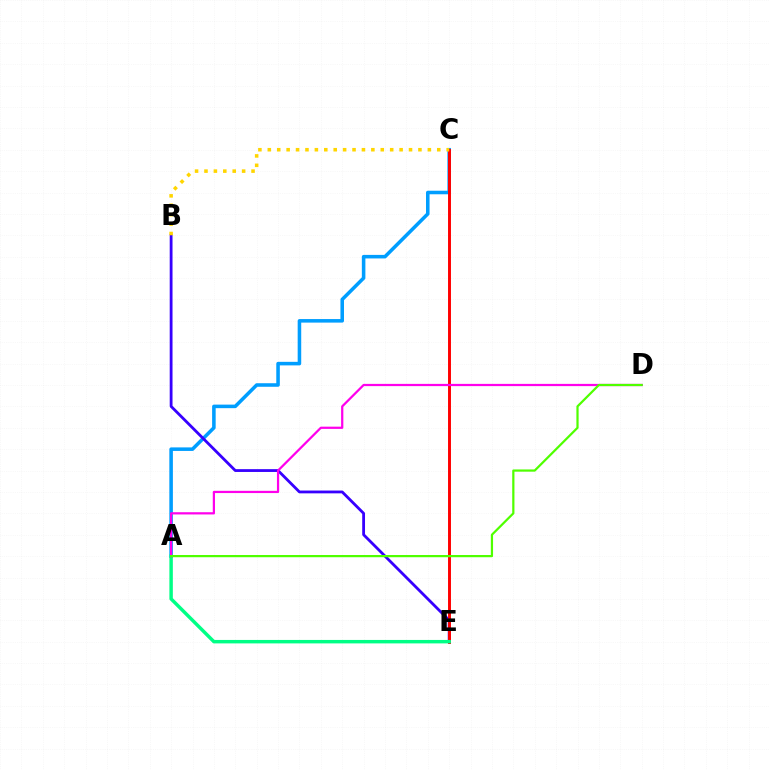{('A', 'C'): [{'color': '#009eff', 'line_style': 'solid', 'thickness': 2.55}], ('B', 'E'): [{'color': '#3700ff', 'line_style': 'solid', 'thickness': 2.02}], ('C', 'E'): [{'color': '#ff0000', 'line_style': 'solid', 'thickness': 2.12}], ('A', 'E'): [{'color': '#00ff86', 'line_style': 'solid', 'thickness': 2.49}], ('B', 'C'): [{'color': '#ffd500', 'line_style': 'dotted', 'thickness': 2.56}], ('A', 'D'): [{'color': '#ff00ed', 'line_style': 'solid', 'thickness': 1.61}, {'color': '#4fff00', 'line_style': 'solid', 'thickness': 1.6}]}